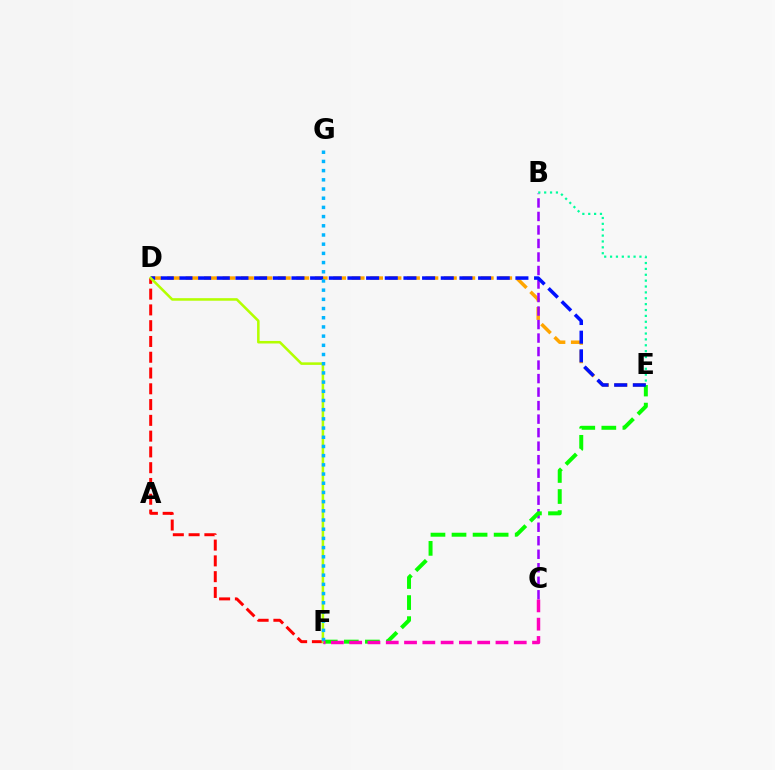{('D', 'E'): [{'color': '#ffa500', 'line_style': 'dashed', 'thickness': 2.51}, {'color': '#0010ff', 'line_style': 'dashed', 'thickness': 2.54}], ('B', 'C'): [{'color': '#9b00ff', 'line_style': 'dashed', 'thickness': 1.84}], ('E', 'F'): [{'color': '#08ff00', 'line_style': 'dashed', 'thickness': 2.86}], ('D', 'F'): [{'color': '#ff0000', 'line_style': 'dashed', 'thickness': 2.14}, {'color': '#b3ff00', 'line_style': 'solid', 'thickness': 1.83}], ('B', 'E'): [{'color': '#00ff9d', 'line_style': 'dotted', 'thickness': 1.6}], ('F', 'G'): [{'color': '#00b5ff', 'line_style': 'dotted', 'thickness': 2.5}], ('C', 'F'): [{'color': '#ff00bd', 'line_style': 'dashed', 'thickness': 2.48}]}